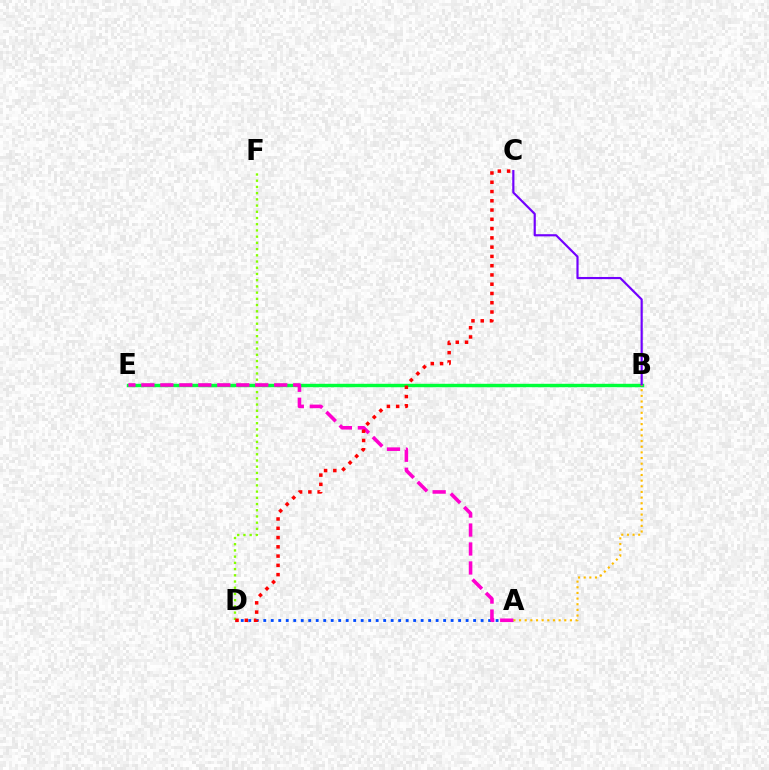{('B', 'E'): [{'color': '#00fff6', 'line_style': 'dotted', 'thickness': 1.9}, {'color': '#00ff39', 'line_style': 'solid', 'thickness': 2.46}], ('A', 'D'): [{'color': '#004bff', 'line_style': 'dotted', 'thickness': 2.04}], ('B', 'C'): [{'color': '#7200ff', 'line_style': 'solid', 'thickness': 1.57}], ('D', 'F'): [{'color': '#84ff00', 'line_style': 'dotted', 'thickness': 1.69}], ('A', 'E'): [{'color': '#ff00cf', 'line_style': 'dashed', 'thickness': 2.58}], ('A', 'B'): [{'color': '#ffbd00', 'line_style': 'dotted', 'thickness': 1.54}], ('C', 'D'): [{'color': '#ff0000', 'line_style': 'dotted', 'thickness': 2.52}]}